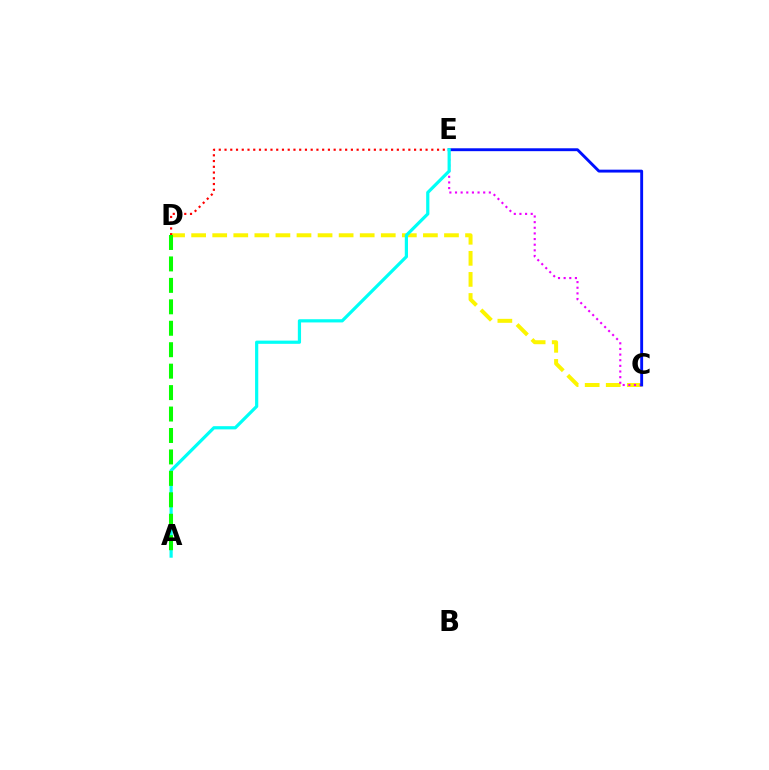{('C', 'D'): [{'color': '#fcf500', 'line_style': 'dashed', 'thickness': 2.86}], ('C', 'E'): [{'color': '#ee00ff', 'line_style': 'dotted', 'thickness': 1.53}, {'color': '#0010ff', 'line_style': 'solid', 'thickness': 2.08}], ('D', 'E'): [{'color': '#ff0000', 'line_style': 'dotted', 'thickness': 1.56}], ('A', 'E'): [{'color': '#00fff6', 'line_style': 'solid', 'thickness': 2.31}], ('A', 'D'): [{'color': '#08ff00', 'line_style': 'dashed', 'thickness': 2.91}]}